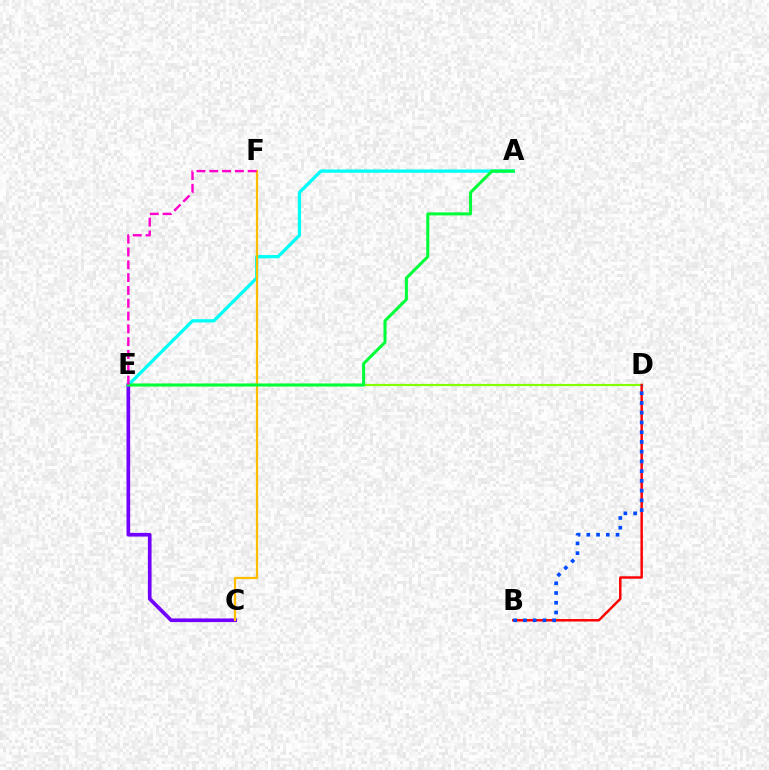{('D', 'E'): [{'color': '#84ff00', 'line_style': 'solid', 'thickness': 1.57}], ('A', 'E'): [{'color': '#00fff6', 'line_style': 'solid', 'thickness': 2.35}, {'color': '#00ff39', 'line_style': 'solid', 'thickness': 2.17}], ('B', 'D'): [{'color': '#ff0000', 'line_style': 'solid', 'thickness': 1.77}, {'color': '#004bff', 'line_style': 'dotted', 'thickness': 2.65}], ('C', 'E'): [{'color': '#7200ff', 'line_style': 'solid', 'thickness': 2.64}], ('C', 'F'): [{'color': '#ffbd00', 'line_style': 'solid', 'thickness': 1.62}], ('E', 'F'): [{'color': '#ff00cf', 'line_style': 'dashed', 'thickness': 1.74}]}